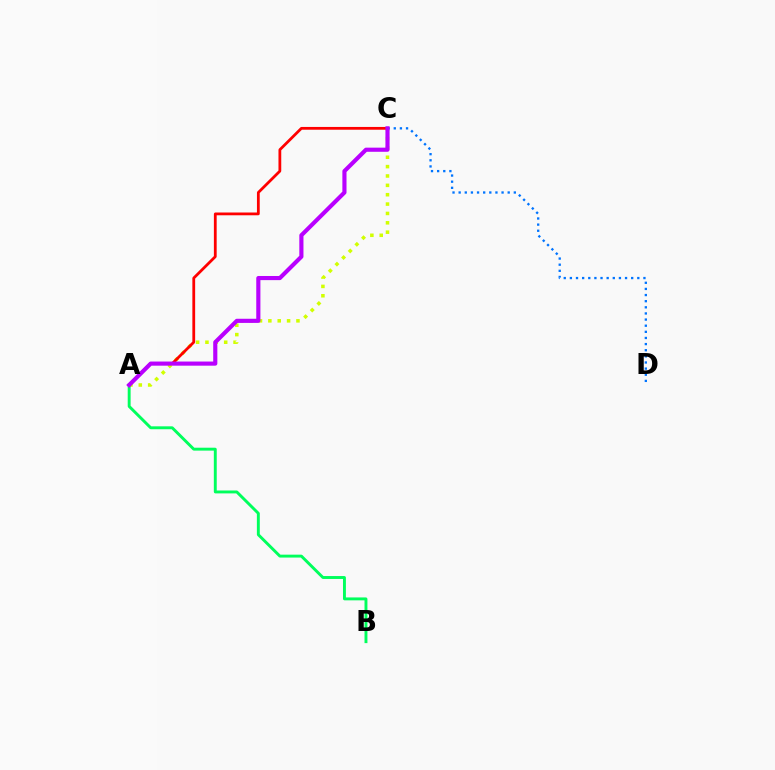{('A', 'C'): [{'color': '#d1ff00', 'line_style': 'dotted', 'thickness': 2.54}, {'color': '#ff0000', 'line_style': 'solid', 'thickness': 2.0}, {'color': '#b900ff', 'line_style': 'solid', 'thickness': 2.98}], ('A', 'B'): [{'color': '#00ff5c', 'line_style': 'solid', 'thickness': 2.1}], ('C', 'D'): [{'color': '#0074ff', 'line_style': 'dotted', 'thickness': 1.67}]}